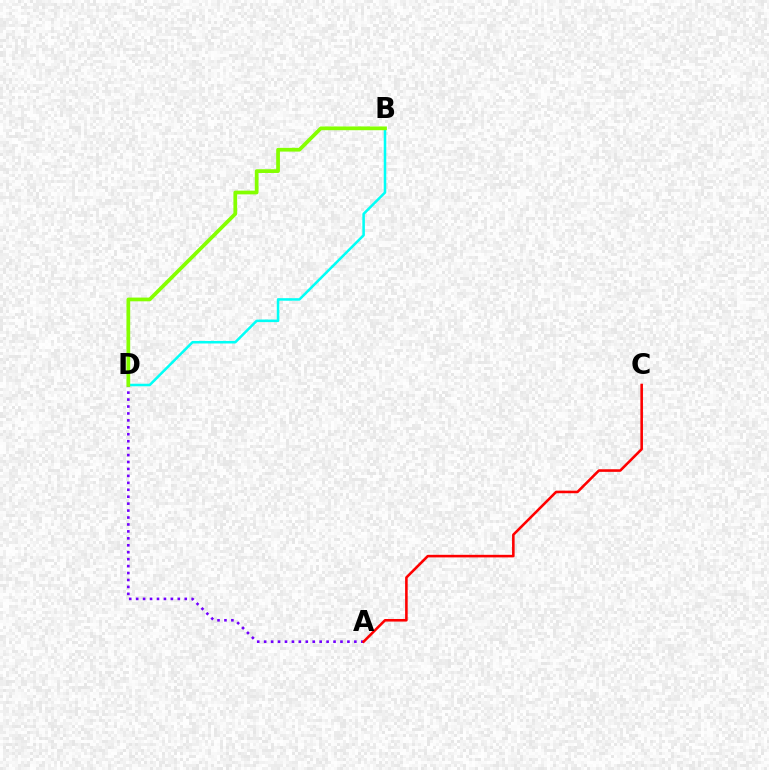{('A', 'D'): [{'color': '#7200ff', 'line_style': 'dotted', 'thickness': 1.89}], ('A', 'C'): [{'color': '#ff0000', 'line_style': 'solid', 'thickness': 1.86}], ('B', 'D'): [{'color': '#00fff6', 'line_style': 'solid', 'thickness': 1.83}, {'color': '#84ff00', 'line_style': 'solid', 'thickness': 2.69}]}